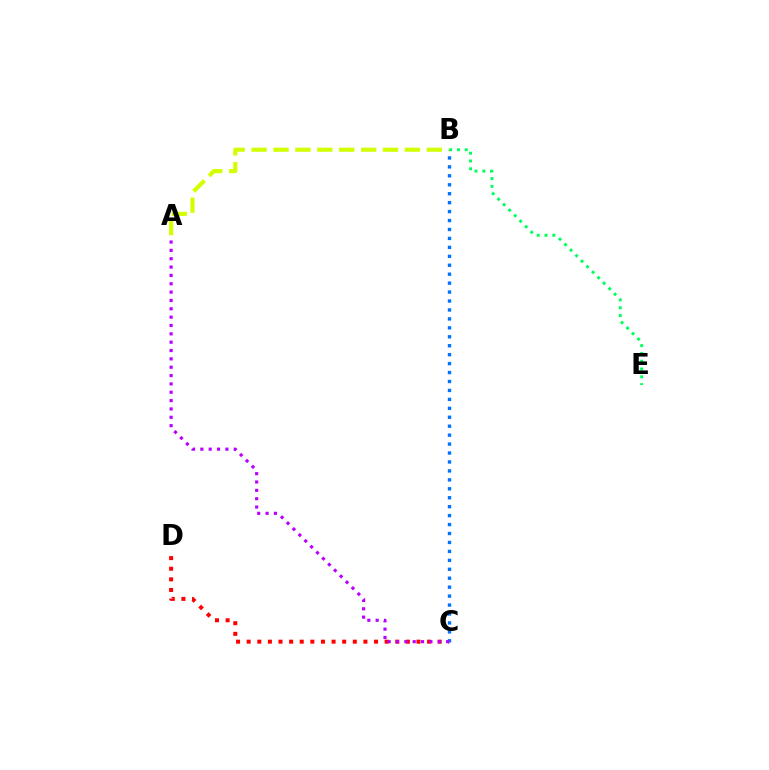{('B', 'E'): [{'color': '#00ff5c', 'line_style': 'dotted', 'thickness': 2.12}], ('A', 'B'): [{'color': '#d1ff00', 'line_style': 'dashed', 'thickness': 2.98}], ('C', 'D'): [{'color': '#ff0000', 'line_style': 'dotted', 'thickness': 2.88}], ('B', 'C'): [{'color': '#0074ff', 'line_style': 'dotted', 'thickness': 2.43}], ('A', 'C'): [{'color': '#b900ff', 'line_style': 'dotted', 'thickness': 2.27}]}